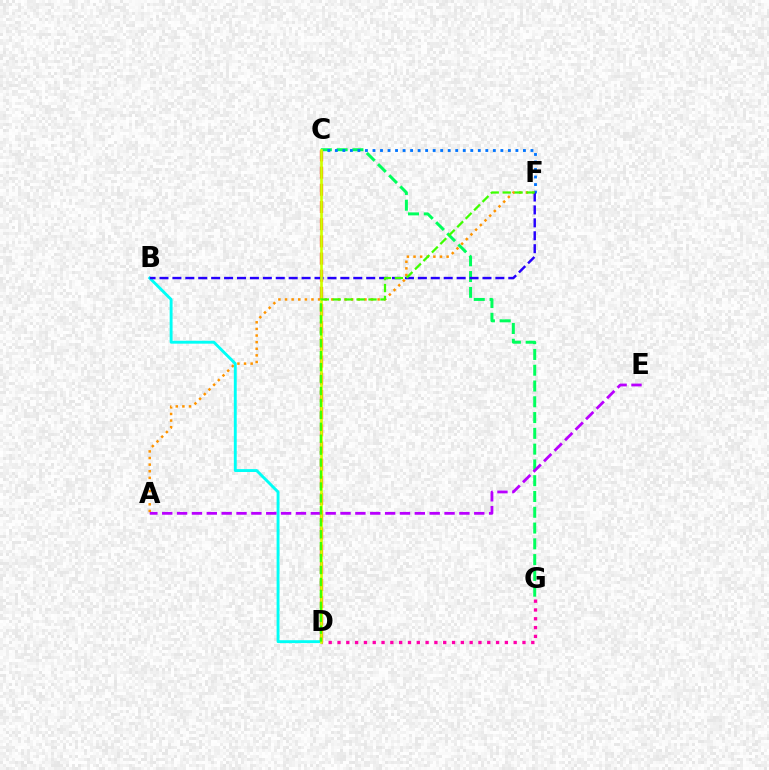{('D', 'G'): [{'color': '#ff00ac', 'line_style': 'dotted', 'thickness': 2.39}], ('A', 'F'): [{'color': '#ff9400', 'line_style': 'dotted', 'thickness': 1.8}], ('C', 'G'): [{'color': '#00ff5c', 'line_style': 'dashed', 'thickness': 2.14}], ('C', 'D'): [{'color': '#ff0000', 'line_style': 'dashed', 'thickness': 2.33}, {'color': '#d1ff00', 'line_style': 'solid', 'thickness': 1.94}], ('B', 'D'): [{'color': '#00fff6', 'line_style': 'solid', 'thickness': 2.08}], ('C', 'F'): [{'color': '#0074ff', 'line_style': 'dotted', 'thickness': 2.04}], ('A', 'E'): [{'color': '#b900ff', 'line_style': 'dashed', 'thickness': 2.02}], ('B', 'F'): [{'color': '#2500ff', 'line_style': 'dashed', 'thickness': 1.76}], ('D', 'F'): [{'color': '#3dff00', 'line_style': 'dashed', 'thickness': 1.62}]}